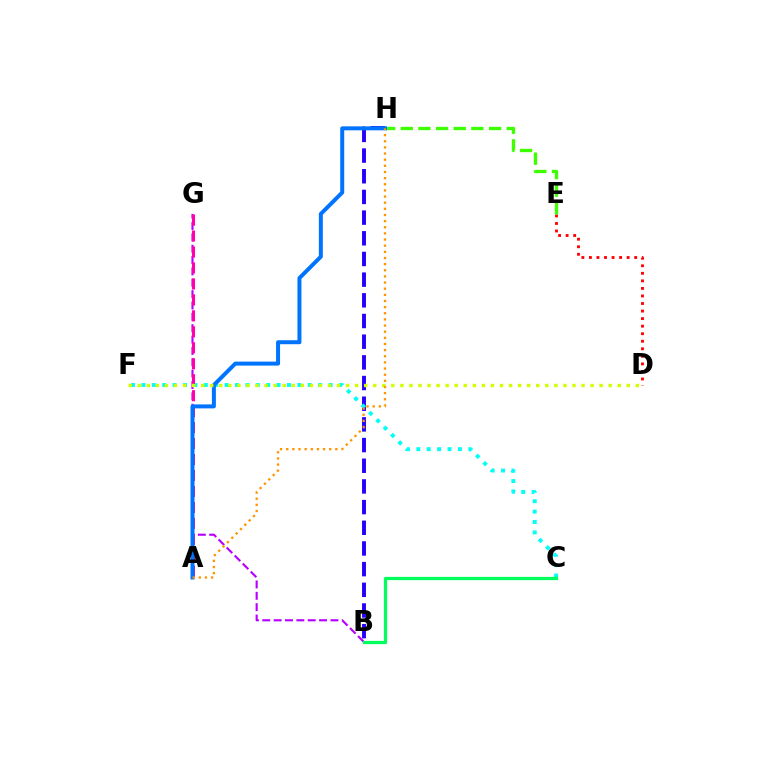{('D', 'E'): [{'color': '#ff0000', 'line_style': 'dotted', 'thickness': 2.05}], ('B', 'G'): [{'color': '#b900ff', 'line_style': 'dashed', 'thickness': 1.54}], ('B', 'H'): [{'color': '#2500ff', 'line_style': 'dashed', 'thickness': 2.81}], ('C', 'F'): [{'color': '#00fff6', 'line_style': 'dotted', 'thickness': 2.82}], ('E', 'H'): [{'color': '#3dff00', 'line_style': 'dashed', 'thickness': 2.4}], ('A', 'G'): [{'color': '#ff00ac', 'line_style': 'dashed', 'thickness': 2.17}], ('A', 'H'): [{'color': '#0074ff', 'line_style': 'solid', 'thickness': 2.87}, {'color': '#ff9400', 'line_style': 'dotted', 'thickness': 1.67}], ('D', 'F'): [{'color': '#d1ff00', 'line_style': 'dotted', 'thickness': 2.46}], ('B', 'C'): [{'color': '#00ff5c', 'line_style': 'solid', 'thickness': 2.34}]}